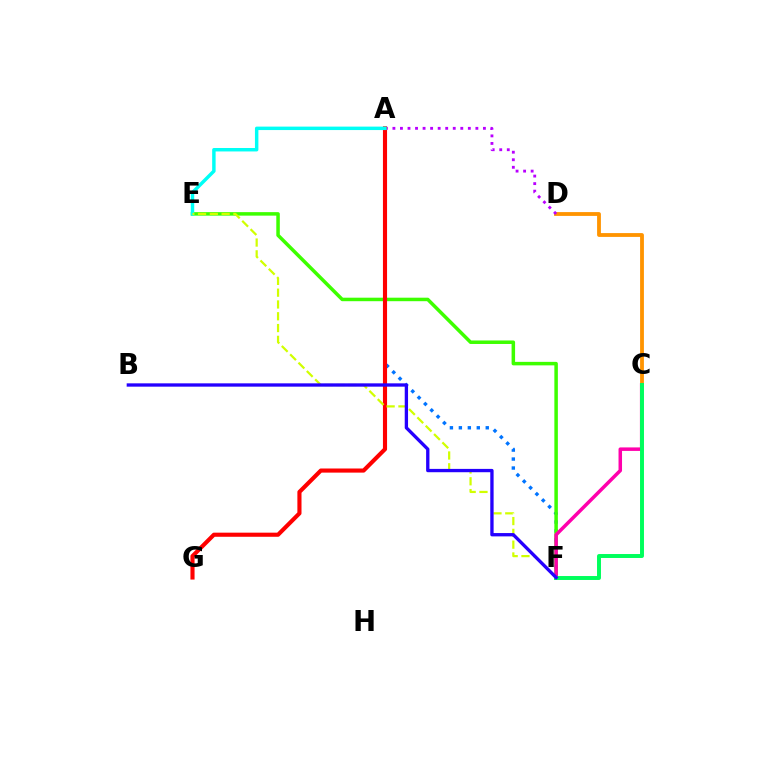{('A', 'F'): [{'color': '#0074ff', 'line_style': 'dotted', 'thickness': 2.44}], ('E', 'F'): [{'color': '#3dff00', 'line_style': 'solid', 'thickness': 2.52}, {'color': '#d1ff00', 'line_style': 'dashed', 'thickness': 1.6}], ('C', 'D'): [{'color': '#ff9400', 'line_style': 'solid', 'thickness': 2.75}], ('A', 'D'): [{'color': '#b900ff', 'line_style': 'dotted', 'thickness': 2.05}], ('A', 'G'): [{'color': '#ff0000', 'line_style': 'solid', 'thickness': 2.97}], ('C', 'F'): [{'color': '#ff00ac', 'line_style': 'solid', 'thickness': 2.52}, {'color': '#00ff5c', 'line_style': 'solid', 'thickness': 2.84}], ('A', 'E'): [{'color': '#00fff6', 'line_style': 'solid', 'thickness': 2.48}], ('B', 'F'): [{'color': '#2500ff', 'line_style': 'solid', 'thickness': 2.39}]}